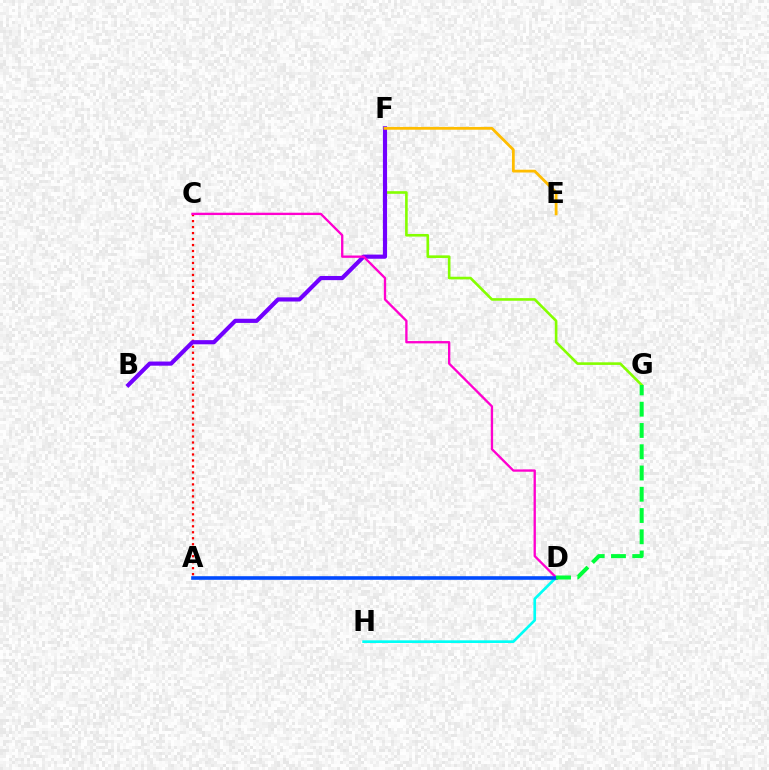{('A', 'C'): [{'color': '#ff0000', 'line_style': 'dotted', 'thickness': 1.63}], ('F', 'G'): [{'color': '#84ff00', 'line_style': 'solid', 'thickness': 1.88}], ('B', 'F'): [{'color': '#7200ff', 'line_style': 'solid', 'thickness': 2.99}], ('C', 'D'): [{'color': '#ff00cf', 'line_style': 'solid', 'thickness': 1.68}], ('D', 'H'): [{'color': '#00fff6', 'line_style': 'solid', 'thickness': 1.93}], ('E', 'F'): [{'color': '#ffbd00', 'line_style': 'solid', 'thickness': 2.01}], ('A', 'D'): [{'color': '#004bff', 'line_style': 'solid', 'thickness': 2.59}], ('D', 'G'): [{'color': '#00ff39', 'line_style': 'dashed', 'thickness': 2.89}]}